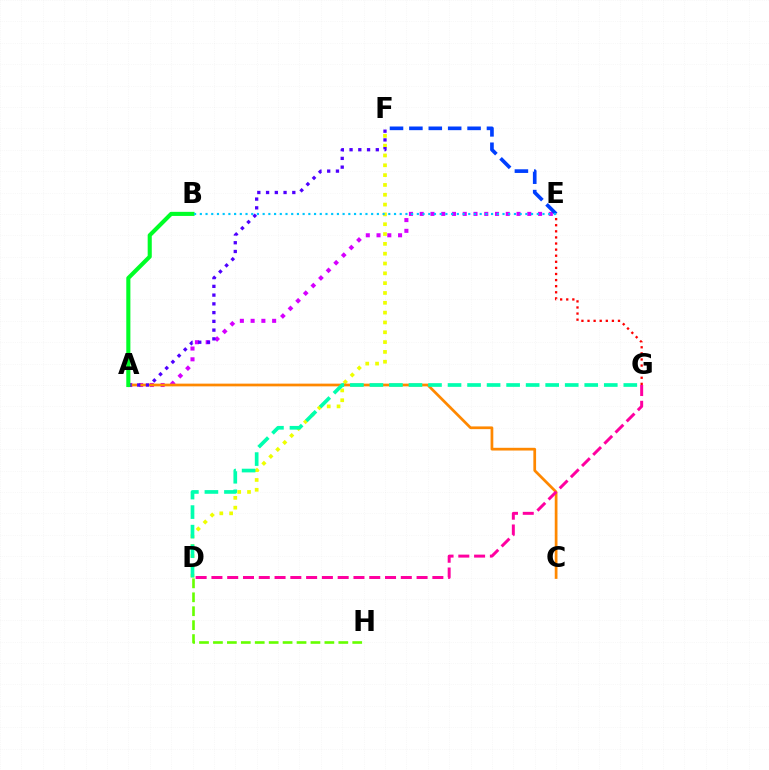{('D', 'F'): [{'color': '#eeff00', 'line_style': 'dotted', 'thickness': 2.67}], ('A', 'E'): [{'color': '#d600ff', 'line_style': 'dotted', 'thickness': 2.92}], ('A', 'C'): [{'color': '#ff8800', 'line_style': 'solid', 'thickness': 1.97}], ('A', 'F'): [{'color': '#4f00ff', 'line_style': 'dotted', 'thickness': 2.38}], ('E', 'F'): [{'color': '#003fff', 'line_style': 'dashed', 'thickness': 2.63}], ('D', 'H'): [{'color': '#66ff00', 'line_style': 'dashed', 'thickness': 1.89}], ('A', 'B'): [{'color': '#00ff27', 'line_style': 'solid', 'thickness': 2.95}], ('D', 'G'): [{'color': '#00ffaf', 'line_style': 'dashed', 'thickness': 2.65}, {'color': '#ff00a0', 'line_style': 'dashed', 'thickness': 2.14}], ('E', 'G'): [{'color': '#ff0000', 'line_style': 'dotted', 'thickness': 1.66}], ('B', 'E'): [{'color': '#00c7ff', 'line_style': 'dotted', 'thickness': 1.55}]}